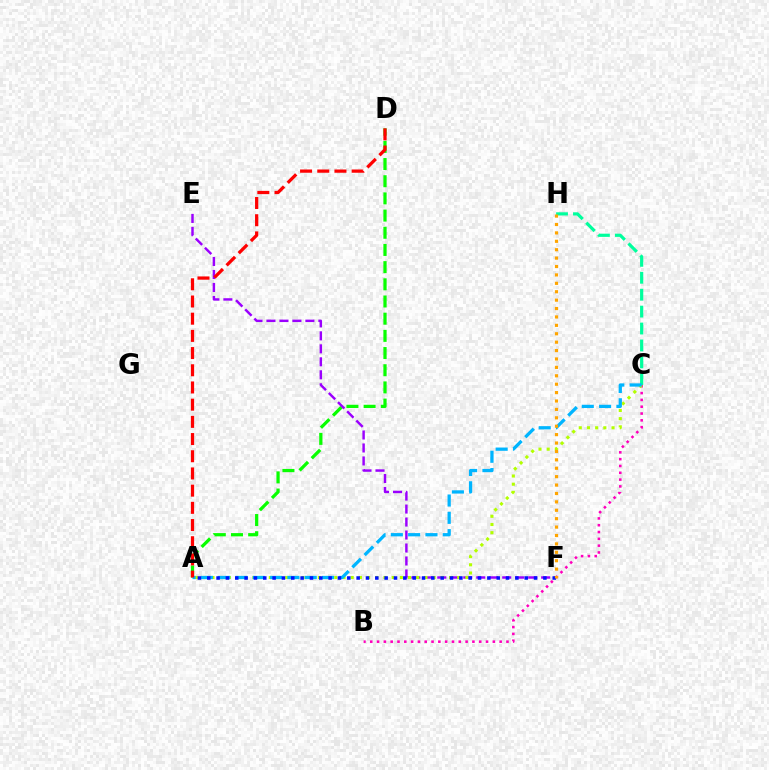{('A', 'D'): [{'color': '#08ff00', 'line_style': 'dashed', 'thickness': 2.33}, {'color': '#ff0000', 'line_style': 'dashed', 'thickness': 2.34}], ('B', 'C'): [{'color': '#ff00bd', 'line_style': 'dotted', 'thickness': 1.85}], ('E', 'F'): [{'color': '#9b00ff', 'line_style': 'dashed', 'thickness': 1.76}], ('A', 'C'): [{'color': '#b3ff00', 'line_style': 'dotted', 'thickness': 2.23}, {'color': '#00b5ff', 'line_style': 'dashed', 'thickness': 2.35}], ('C', 'H'): [{'color': '#00ff9d', 'line_style': 'dashed', 'thickness': 2.3}], ('A', 'F'): [{'color': '#0010ff', 'line_style': 'dotted', 'thickness': 2.54}], ('F', 'H'): [{'color': '#ffa500', 'line_style': 'dotted', 'thickness': 2.28}]}